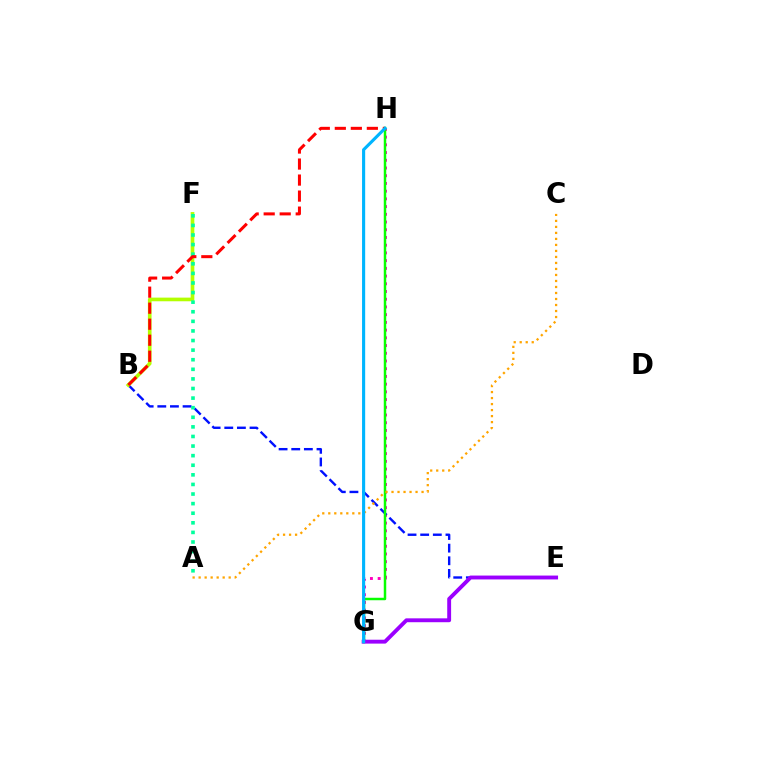{('G', 'H'): [{'color': '#ff00bd', 'line_style': 'dotted', 'thickness': 2.1}, {'color': '#08ff00', 'line_style': 'solid', 'thickness': 1.78}, {'color': '#00b5ff', 'line_style': 'solid', 'thickness': 2.25}], ('B', 'E'): [{'color': '#0010ff', 'line_style': 'dashed', 'thickness': 1.72}], ('B', 'F'): [{'color': '#b3ff00', 'line_style': 'solid', 'thickness': 2.63}], ('A', 'F'): [{'color': '#00ff9d', 'line_style': 'dotted', 'thickness': 2.61}], ('A', 'C'): [{'color': '#ffa500', 'line_style': 'dotted', 'thickness': 1.63}], ('E', 'G'): [{'color': '#9b00ff', 'line_style': 'solid', 'thickness': 2.79}], ('B', 'H'): [{'color': '#ff0000', 'line_style': 'dashed', 'thickness': 2.18}]}